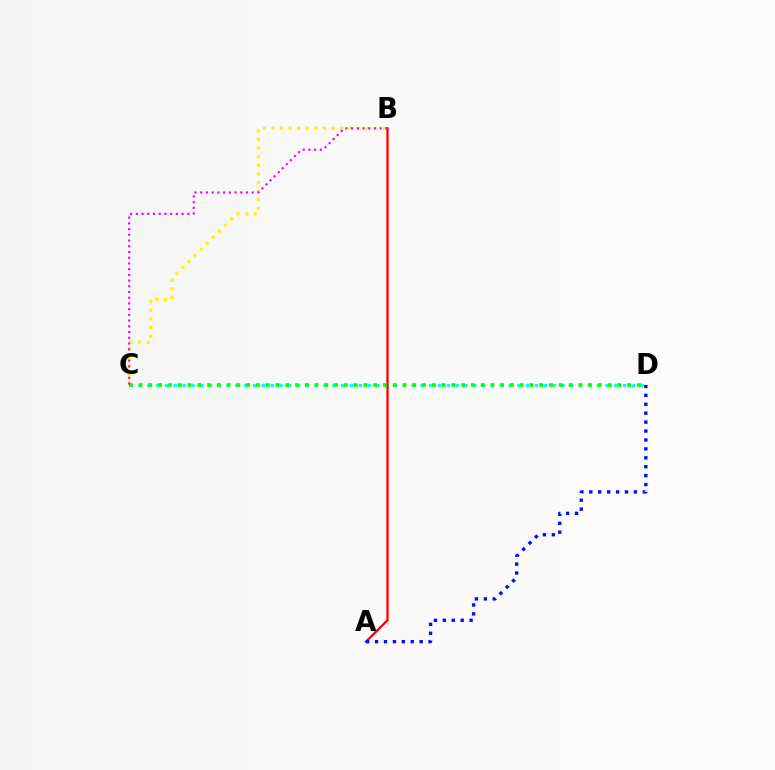{('C', 'D'): [{'color': '#00fff6', 'line_style': 'dotted', 'thickness': 2.39}, {'color': '#08ff00', 'line_style': 'dotted', 'thickness': 2.65}], ('B', 'C'): [{'color': '#fcf500', 'line_style': 'dotted', 'thickness': 2.34}, {'color': '#ee00ff', 'line_style': 'dotted', 'thickness': 1.55}], ('A', 'B'): [{'color': '#ff0000', 'line_style': 'solid', 'thickness': 1.66}], ('A', 'D'): [{'color': '#0010ff', 'line_style': 'dotted', 'thickness': 2.42}]}